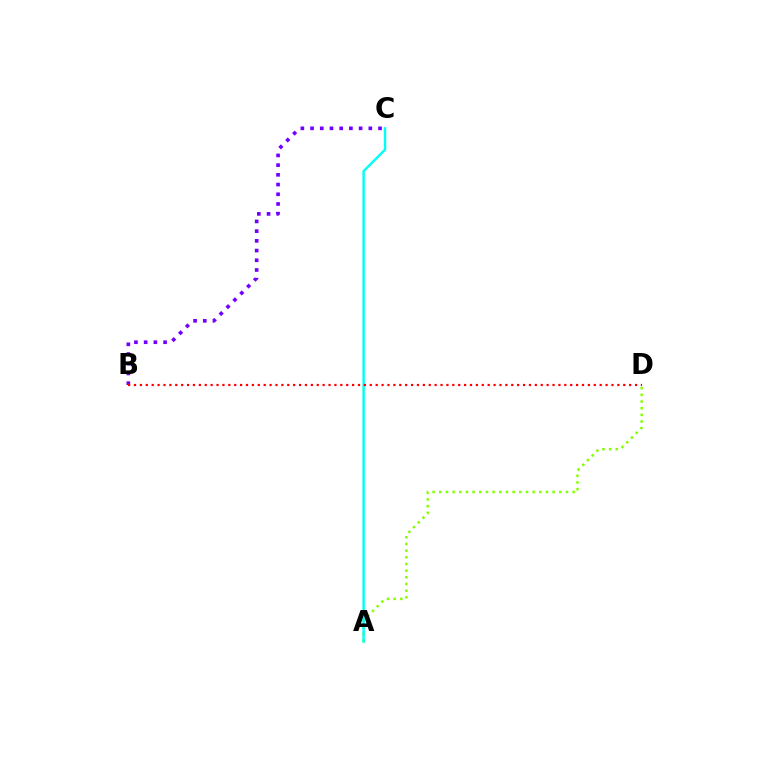{('A', 'D'): [{'color': '#84ff00', 'line_style': 'dotted', 'thickness': 1.81}], ('B', 'C'): [{'color': '#7200ff', 'line_style': 'dotted', 'thickness': 2.64}], ('A', 'C'): [{'color': '#00fff6', 'line_style': 'solid', 'thickness': 1.75}], ('B', 'D'): [{'color': '#ff0000', 'line_style': 'dotted', 'thickness': 1.6}]}